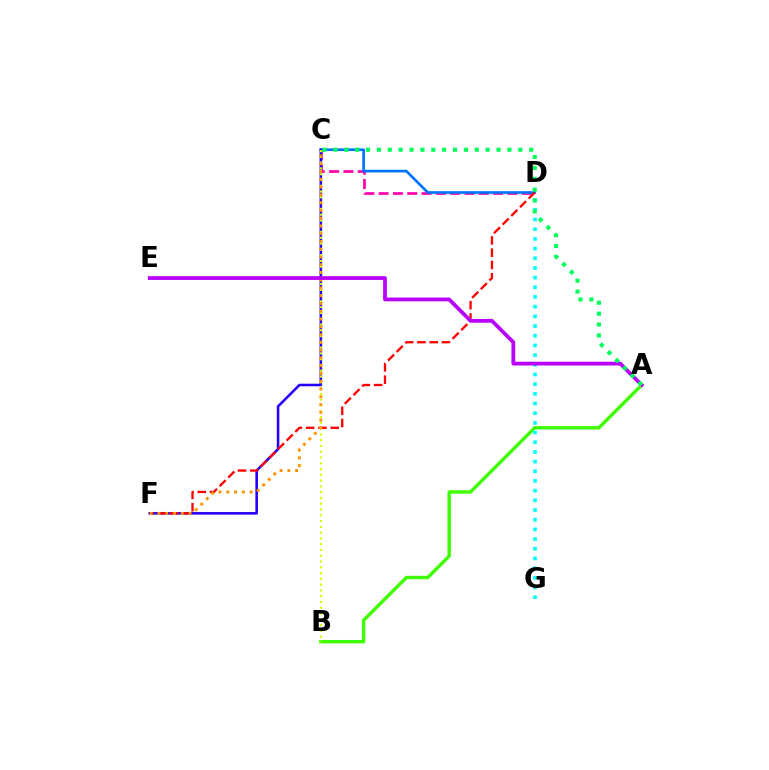{('A', 'B'): [{'color': '#3dff00', 'line_style': 'solid', 'thickness': 2.44}], ('C', 'D'): [{'color': '#ff00ac', 'line_style': 'dashed', 'thickness': 1.94}, {'color': '#0074ff', 'line_style': 'solid', 'thickness': 1.93}], ('C', 'F'): [{'color': '#2500ff', 'line_style': 'solid', 'thickness': 1.85}, {'color': '#ff9400', 'line_style': 'dotted', 'thickness': 2.11}], ('D', 'F'): [{'color': '#ff0000', 'line_style': 'dashed', 'thickness': 1.67}], ('D', 'G'): [{'color': '#00fff6', 'line_style': 'dotted', 'thickness': 2.63}], ('B', 'C'): [{'color': '#d1ff00', 'line_style': 'dotted', 'thickness': 1.57}], ('A', 'E'): [{'color': '#b900ff', 'line_style': 'solid', 'thickness': 2.72}], ('A', 'C'): [{'color': '#00ff5c', 'line_style': 'dotted', 'thickness': 2.95}]}